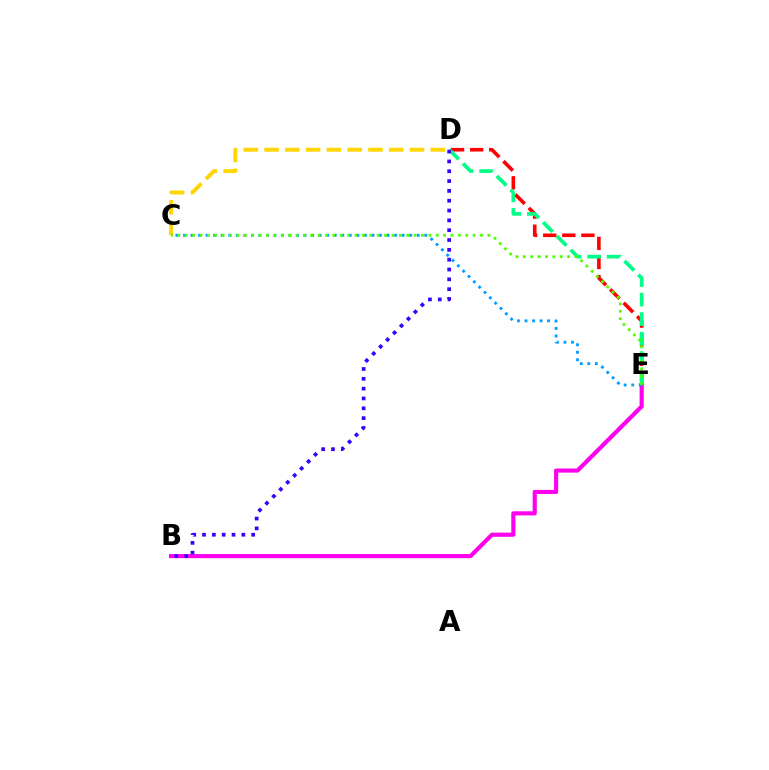{('B', 'E'): [{'color': '#ff00ed', 'line_style': 'solid', 'thickness': 2.98}], ('D', 'E'): [{'color': '#ff0000', 'line_style': 'dashed', 'thickness': 2.59}, {'color': '#00ff86', 'line_style': 'dashed', 'thickness': 2.65}], ('C', 'D'): [{'color': '#ffd500', 'line_style': 'dashed', 'thickness': 2.82}], ('B', 'D'): [{'color': '#3700ff', 'line_style': 'dotted', 'thickness': 2.67}], ('C', 'E'): [{'color': '#009eff', 'line_style': 'dotted', 'thickness': 2.05}, {'color': '#4fff00', 'line_style': 'dotted', 'thickness': 2.01}]}